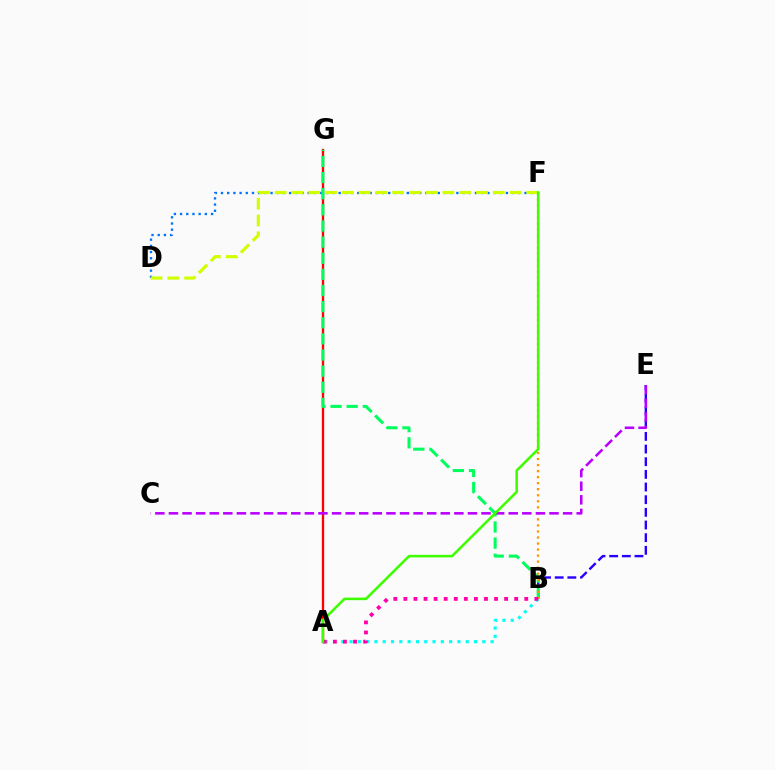{('A', 'B'): [{'color': '#00fff6', 'line_style': 'dotted', 'thickness': 2.26}, {'color': '#ff00ac', 'line_style': 'dotted', 'thickness': 2.74}], ('A', 'G'): [{'color': '#ff0000', 'line_style': 'solid', 'thickness': 1.67}], ('B', 'E'): [{'color': '#2500ff', 'line_style': 'dashed', 'thickness': 1.72}], ('D', 'F'): [{'color': '#0074ff', 'line_style': 'dotted', 'thickness': 1.68}, {'color': '#d1ff00', 'line_style': 'dashed', 'thickness': 2.28}], ('B', 'G'): [{'color': '#00ff5c', 'line_style': 'dashed', 'thickness': 2.19}], ('B', 'F'): [{'color': '#ff9400', 'line_style': 'dotted', 'thickness': 1.64}], ('C', 'E'): [{'color': '#b900ff', 'line_style': 'dashed', 'thickness': 1.85}], ('A', 'F'): [{'color': '#3dff00', 'line_style': 'solid', 'thickness': 1.83}]}